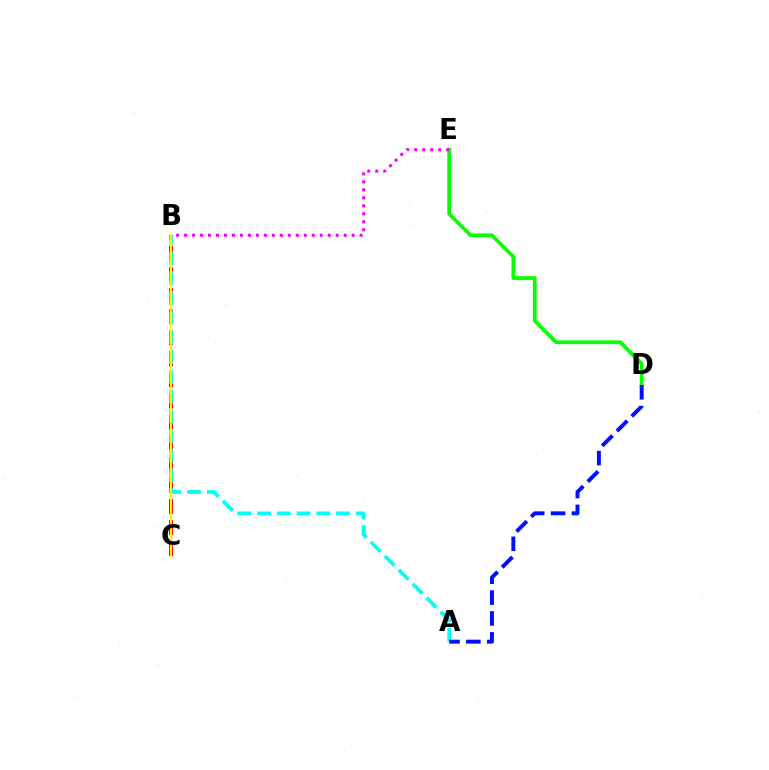{('B', 'C'): [{'color': '#ff0000', 'line_style': 'dashed', 'thickness': 2.86}, {'color': '#fcf500', 'line_style': 'solid', 'thickness': 1.51}], ('D', 'E'): [{'color': '#08ff00', 'line_style': 'solid', 'thickness': 2.69}], ('A', 'B'): [{'color': '#00fff6', 'line_style': 'dashed', 'thickness': 2.68}], ('B', 'E'): [{'color': '#ee00ff', 'line_style': 'dotted', 'thickness': 2.17}], ('A', 'D'): [{'color': '#0010ff', 'line_style': 'dashed', 'thickness': 2.84}]}